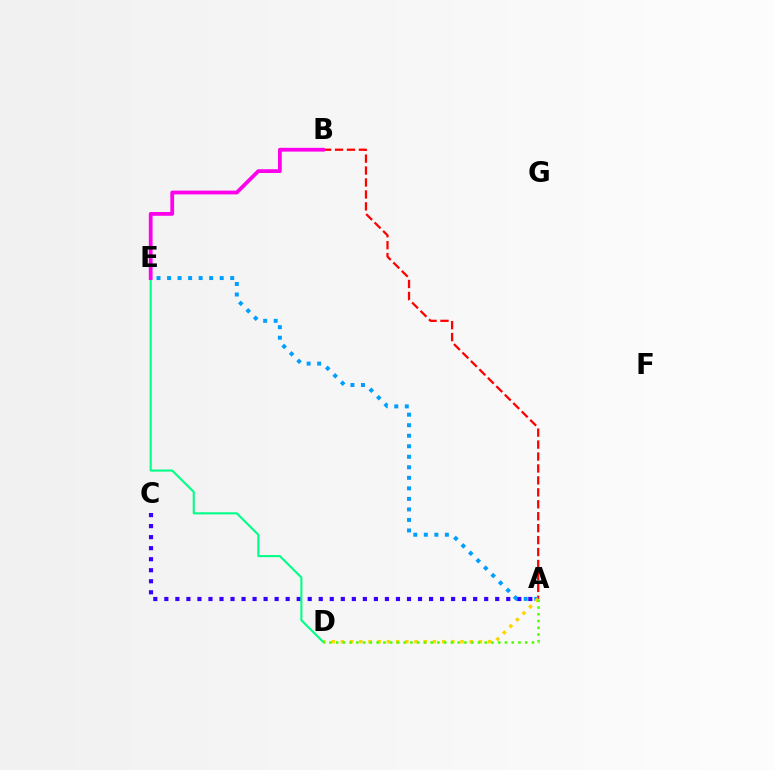{('A', 'B'): [{'color': '#ff0000', 'line_style': 'dashed', 'thickness': 1.62}], ('A', 'E'): [{'color': '#009eff', 'line_style': 'dotted', 'thickness': 2.86}], ('A', 'D'): [{'color': '#ffd500', 'line_style': 'dotted', 'thickness': 2.5}, {'color': '#4fff00', 'line_style': 'dotted', 'thickness': 1.83}], ('A', 'C'): [{'color': '#3700ff', 'line_style': 'dotted', 'thickness': 3.0}], ('D', 'E'): [{'color': '#00ff86', 'line_style': 'solid', 'thickness': 1.51}], ('B', 'E'): [{'color': '#ff00ed', 'line_style': 'solid', 'thickness': 2.72}]}